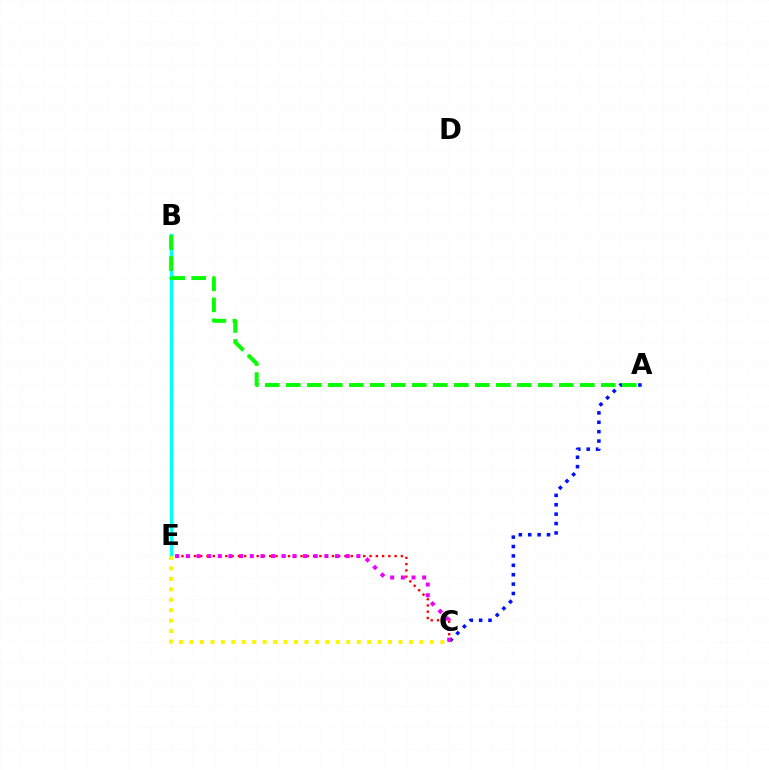{('B', 'E'): [{'color': '#00fff6', 'line_style': 'solid', 'thickness': 2.4}], ('C', 'E'): [{'color': '#ff0000', 'line_style': 'dotted', 'thickness': 1.7}, {'color': '#ee00ff', 'line_style': 'dotted', 'thickness': 2.9}, {'color': '#fcf500', 'line_style': 'dotted', 'thickness': 2.84}], ('A', 'C'): [{'color': '#0010ff', 'line_style': 'dotted', 'thickness': 2.55}], ('A', 'B'): [{'color': '#08ff00', 'line_style': 'dashed', 'thickness': 2.85}]}